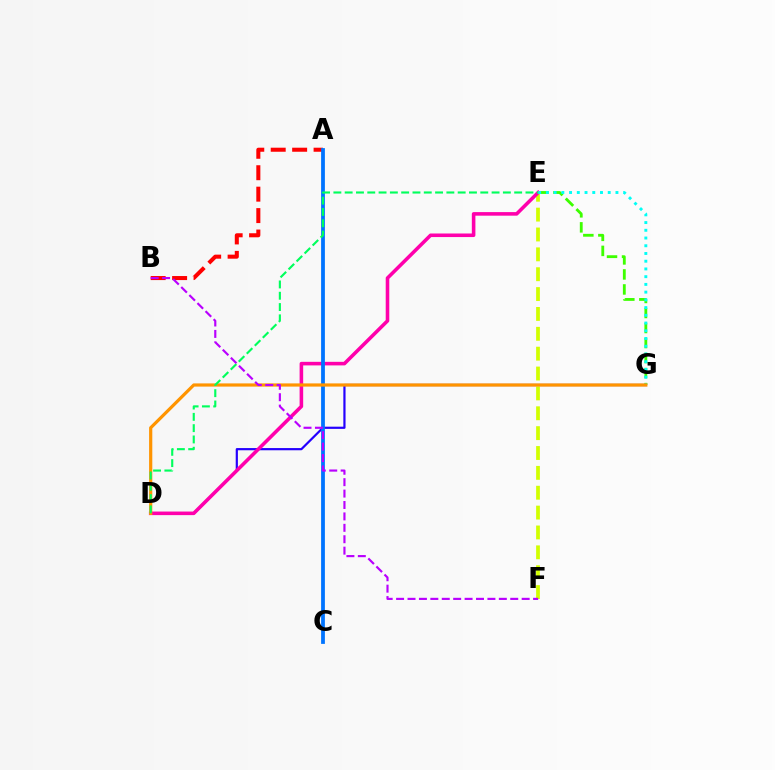{('D', 'G'): [{'color': '#2500ff', 'line_style': 'solid', 'thickness': 1.58}, {'color': '#ff9400', 'line_style': 'solid', 'thickness': 2.3}], ('E', 'F'): [{'color': '#d1ff00', 'line_style': 'dashed', 'thickness': 2.7}], ('E', 'G'): [{'color': '#3dff00', 'line_style': 'dashed', 'thickness': 2.04}, {'color': '#00fff6', 'line_style': 'dotted', 'thickness': 2.1}], ('D', 'E'): [{'color': '#ff00ac', 'line_style': 'solid', 'thickness': 2.57}, {'color': '#00ff5c', 'line_style': 'dashed', 'thickness': 1.54}], ('A', 'B'): [{'color': '#ff0000', 'line_style': 'dashed', 'thickness': 2.91}], ('A', 'C'): [{'color': '#0074ff', 'line_style': 'solid', 'thickness': 2.72}], ('B', 'F'): [{'color': '#b900ff', 'line_style': 'dashed', 'thickness': 1.55}]}